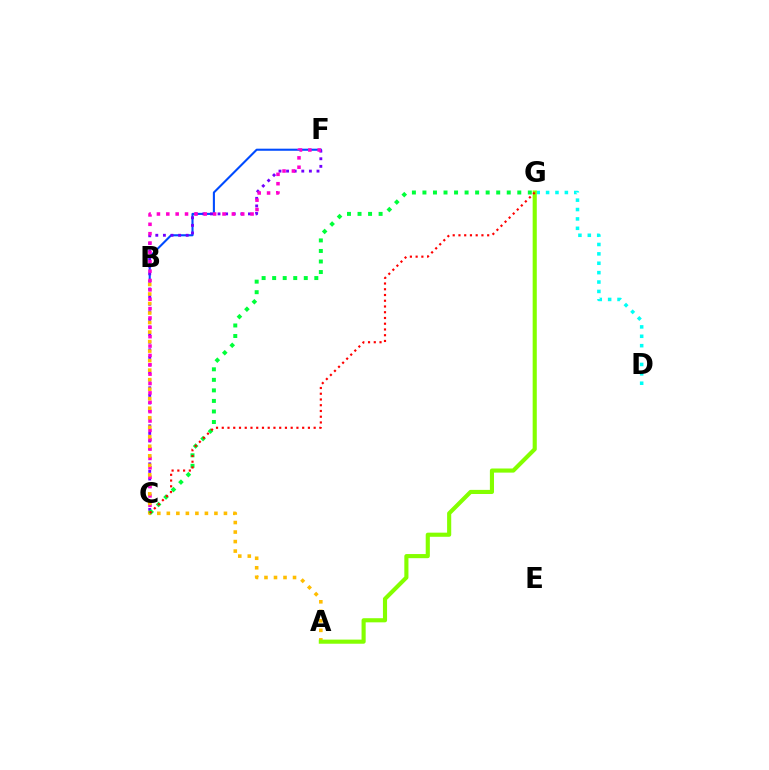{('B', 'F'): [{'color': '#004bff', 'line_style': 'solid', 'thickness': 1.5}], ('C', 'F'): [{'color': '#7200ff', 'line_style': 'dotted', 'thickness': 2.07}, {'color': '#ff00cf', 'line_style': 'dotted', 'thickness': 2.54}], ('A', 'B'): [{'color': '#ffbd00', 'line_style': 'dotted', 'thickness': 2.59}], ('D', 'G'): [{'color': '#00fff6', 'line_style': 'dotted', 'thickness': 2.55}], ('C', 'G'): [{'color': '#00ff39', 'line_style': 'dotted', 'thickness': 2.86}, {'color': '#ff0000', 'line_style': 'dotted', 'thickness': 1.56}], ('A', 'G'): [{'color': '#84ff00', 'line_style': 'solid', 'thickness': 2.97}]}